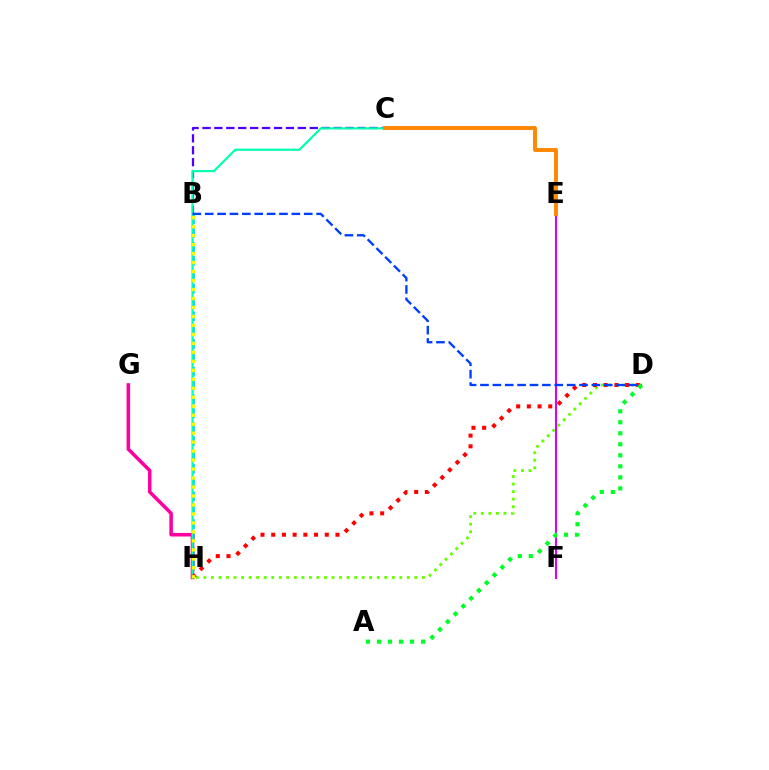{('B', 'H'): [{'color': '#00c7ff', 'line_style': 'dashed', 'thickness': 1.88}, {'color': '#eeff00', 'line_style': 'dotted', 'thickness': 2.44}], ('B', 'C'): [{'color': '#4f00ff', 'line_style': 'dashed', 'thickness': 1.62}], ('G', 'H'): [{'color': '#ff00a0', 'line_style': 'solid', 'thickness': 2.55}], ('C', 'H'): [{'color': '#00ffaf', 'line_style': 'solid', 'thickness': 1.56}], ('D', 'H'): [{'color': '#66ff00', 'line_style': 'dotted', 'thickness': 2.05}, {'color': '#ff0000', 'line_style': 'dotted', 'thickness': 2.91}], ('E', 'F'): [{'color': '#d600ff', 'line_style': 'solid', 'thickness': 1.5}], ('B', 'D'): [{'color': '#003fff', 'line_style': 'dashed', 'thickness': 1.68}], ('A', 'D'): [{'color': '#00ff27', 'line_style': 'dotted', 'thickness': 2.99}], ('C', 'E'): [{'color': '#ff8800', 'line_style': 'solid', 'thickness': 2.82}]}